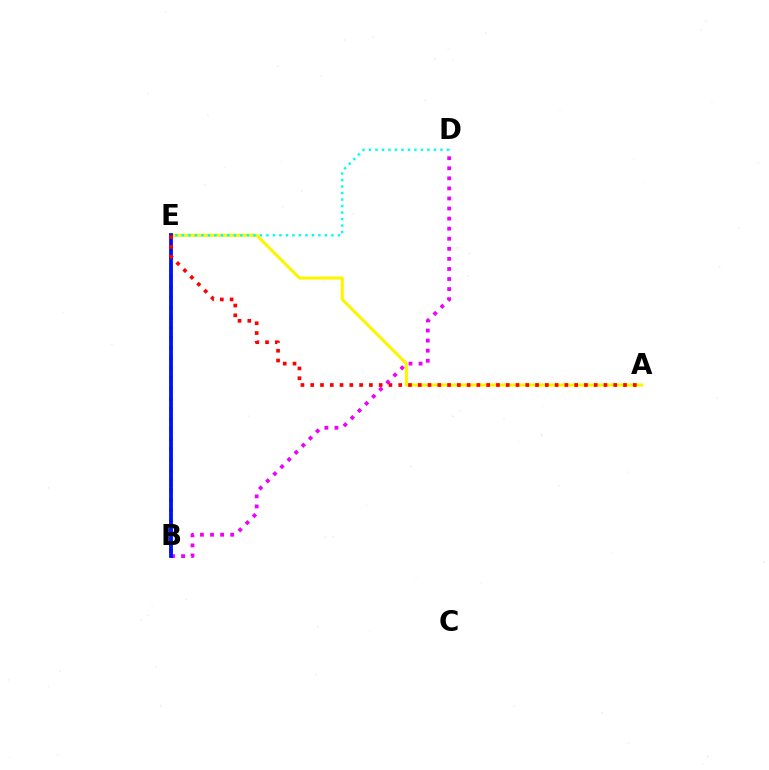{('B', 'E'): [{'color': '#08ff00', 'line_style': 'dotted', 'thickness': 2.75}, {'color': '#0010ff', 'line_style': 'solid', 'thickness': 2.75}], ('A', 'E'): [{'color': '#fcf500', 'line_style': 'solid', 'thickness': 2.21}, {'color': '#ff0000', 'line_style': 'dotted', 'thickness': 2.66}], ('B', 'D'): [{'color': '#ee00ff', 'line_style': 'dotted', 'thickness': 2.74}], ('D', 'E'): [{'color': '#00fff6', 'line_style': 'dotted', 'thickness': 1.77}]}